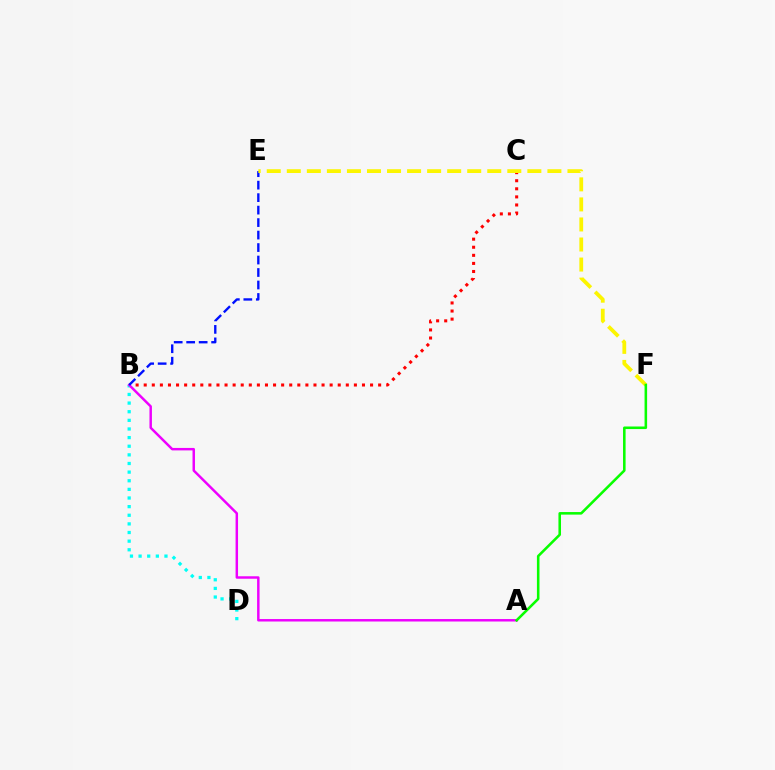{('B', 'C'): [{'color': '#ff0000', 'line_style': 'dotted', 'thickness': 2.2}], ('B', 'D'): [{'color': '#00fff6', 'line_style': 'dotted', 'thickness': 2.34}], ('A', 'B'): [{'color': '#ee00ff', 'line_style': 'solid', 'thickness': 1.78}], ('B', 'E'): [{'color': '#0010ff', 'line_style': 'dashed', 'thickness': 1.7}], ('E', 'F'): [{'color': '#fcf500', 'line_style': 'dashed', 'thickness': 2.72}], ('A', 'F'): [{'color': '#08ff00', 'line_style': 'solid', 'thickness': 1.84}]}